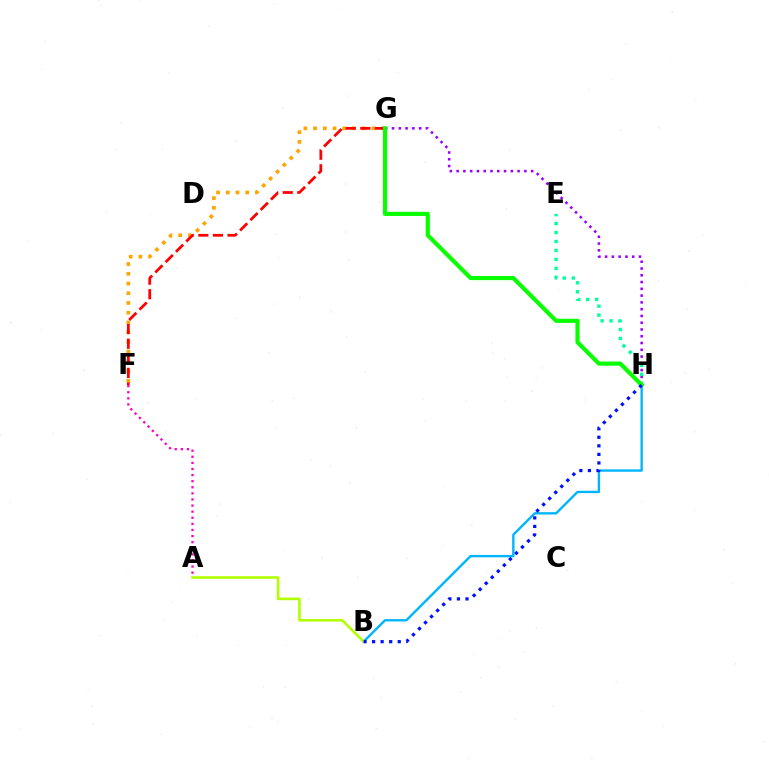{('G', 'H'): [{'color': '#9b00ff', 'line_style': 'dotted', 'thickness': 1.84}, {'color': '#08ff00', 'line_style': 'solid', 'thickness': 2.98}], ('F', 'G'): [{'color': '#ffa500', 'line_style': 'dotted', 'thickness': 2.64}, {'color': '#ff0000', 'line_style': 'dashed', 'thickness': 1.98}], ('B', 'H'): [{'color': '#00b5ff', 'line_style': 'solid', 'thickness': 1.71}, {'color': '#0010ff', 'line_style': 'dotted', 'thickness': 2.32}], ('A', 'B'): [{'color': '#b3ff00', 'line_style': 'solid', 'thickness': 1.89}], ('E', 'H'): [{'color': '#00ff9d', 'line_style': 'dotted', 'thickness': 2.43}], ('A', 'F'): [{'color': '#ff00bd', 'line_style': 'dotted', 'thickness': 1.66}]}